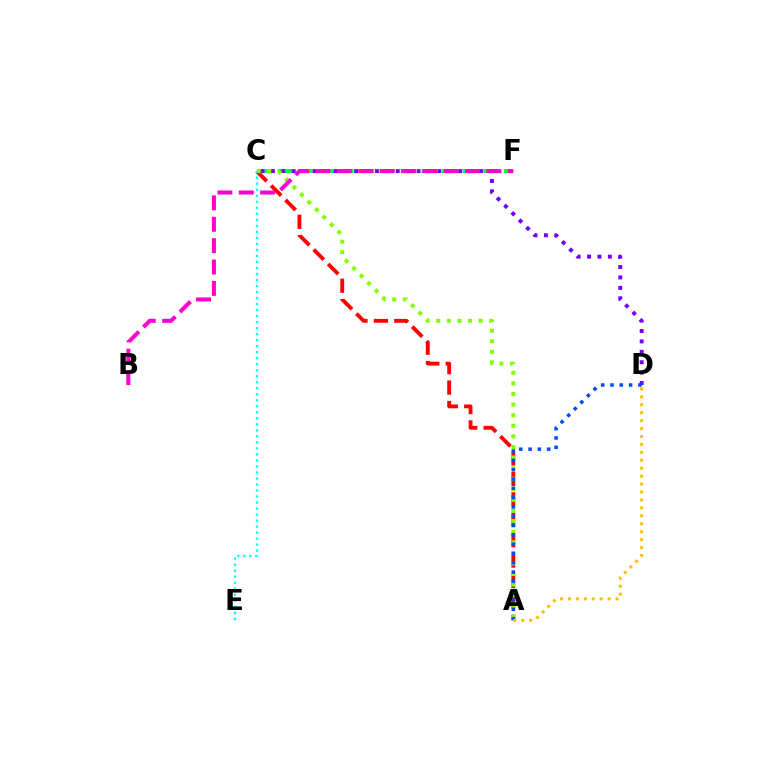{('C', 'F'): [{'color': '#00ff39', 'line_style': 'dashed', 'thickness': 2.79}], ('A', 'C'): [{'color': '#ff0000', 'line_style': 'dashed', 'thickness': 2.77}, {'color': '#84ff00', 'line_style': 'dotted', 'thickness': 2.88}], ('C', 'D'): [{'color': '#7200ff', 'line_style': 'dotted', 'thickness': 2.83}], ('C', 'E'): [{'color': '#00fff6', 'line_style': 'dotted', 'thickness': 1.63}], ('A', 'D'): [{'color': '#004bff', 'line_style': 'dotted', 'thickness': 2.53}, {'color': '#ffbd00', 'line_style': 'dotted', 'thickness': 2.16}], ('B', 'F'): [{'color': '#ff00cf', 'line_style': 'dashed', 'thickness': 2.9}]}